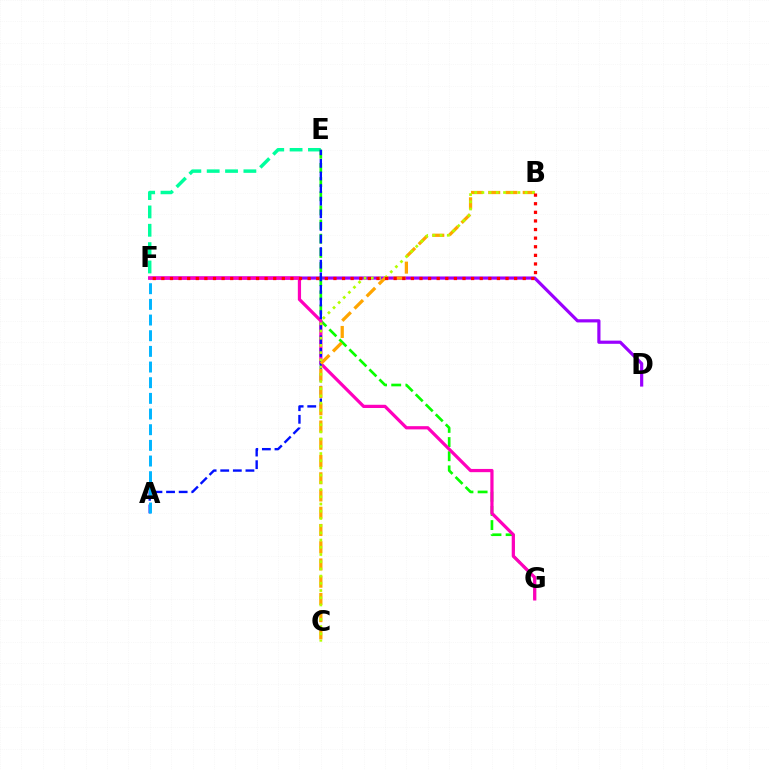{('E', 'F'): [{'color': '#00ff9d', 'line_style': 'dashed', 'thickness': 2.49}], ('D', 'F'): [{'color': '#9b00ff', 'line_style': 'solid', 'thickness': 2.29}], ('E', 'G'): [{'color': '#08ff00', 'line_style': 'dashed', 'thickness': 1.92}], ('F', 'G'): [{'color': '#ff00bd', 'line_style': 'solid', 'thickness': 2.32}], ('A', 'E'): [{'color': '#0010ff', 'line_style': 'dashed', 'thickness': 1.71}], ('B', 'C'): [{'color': '#ffa500', 'line_style': 'dashed', 'thickness': 2.34}, {'color': '#b3ff00', 'line_style': 'dotted', 'thickness': 1.96}], ('A', 'F'): [{'color': '#00b5ff', 'line_style': 'dashed', 'thickness': 2.13}], ('B', 'F'): [{'color': '#ff0000', 'line_style': 'dotted', 'thickness': 2.34}]}